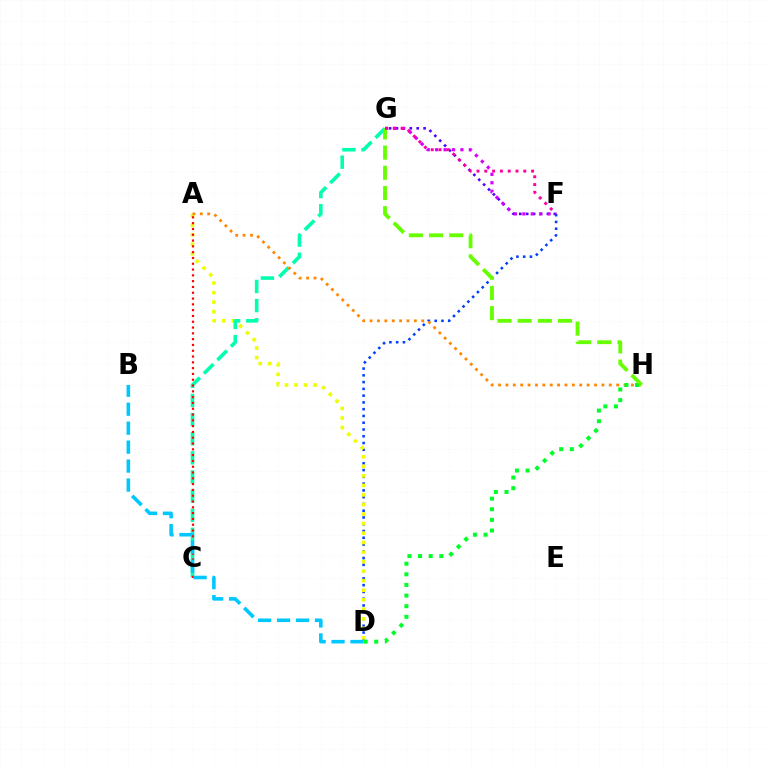{('D', 'F'): [{'color': '#003fff', 'line_style': 'dotted', 'thickness': 1.84}], ('F', 'G'): [{'color': '#4f00ff', 'line_style': 'dotted', 'thickness': 1.88}, {'color': '#d600ff', 'line_style': 'dotted', 'thickness': 2.29}, {'color': '#ff00a0', 'line_style': 'dotted', 'thickness': 2.12}], ('A', 'D'): [{'color': '#eeff00', 'line_style': 'dotted', 'thickness': 2.59}], ('C', 'G'): [{'color': '#00ffaf', 'line_style': 'dashed', 'thickness': 2.6}], ('A', 'C'): [{'color': '#ff0000', 'line_style': 'dotted', 'thickness': 1.58}], ('A', 'H'): [{'color': '#ff8800', 'line_style': 'dotted', 'thickness': 2.01}], ('B', 'D'): [{'color': '#00c7ff', 'line_style': 'dashed', 'thickness': 2.58}], ('D', 'H'): [{'color': '#00ff27', 'line_style': 'dotted', 'thickness': 2.89}], ('G', 'H'): [{'color': '#66ff00', 'line_style': 'dashed', 'thickness': 2.74}]}